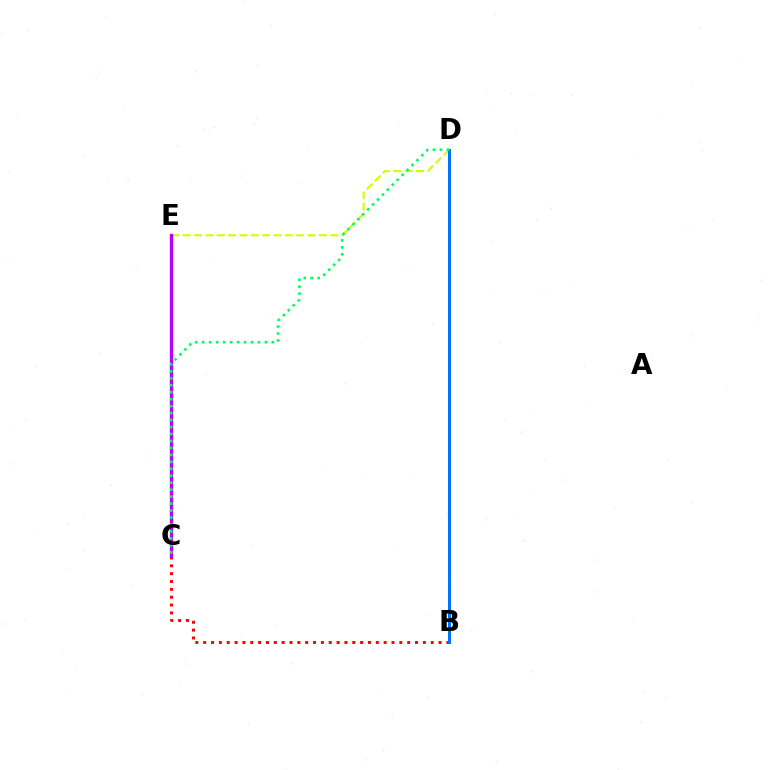{('D', 'E'): [{'color': '#d1ff00', 'line_style': 'dashed', 'thickness': 1.54}], ('B', 'C'): [{'color': '#ff0000', 'line_style': 'dotted', 'thickness': 2.13}], ('B', 'D'): [{'color': '#0074ff', 'line_style': 'solid', 'thickness': 2.17}], ('C', 'E'): [{'color': '#b900ff', 'line_style': 'solid', 'thickness': 2.37}], ('C', 'D'): [{'color': '#00ff5c', 'line_style': 'dotted', 'thickness': 1.89}]}